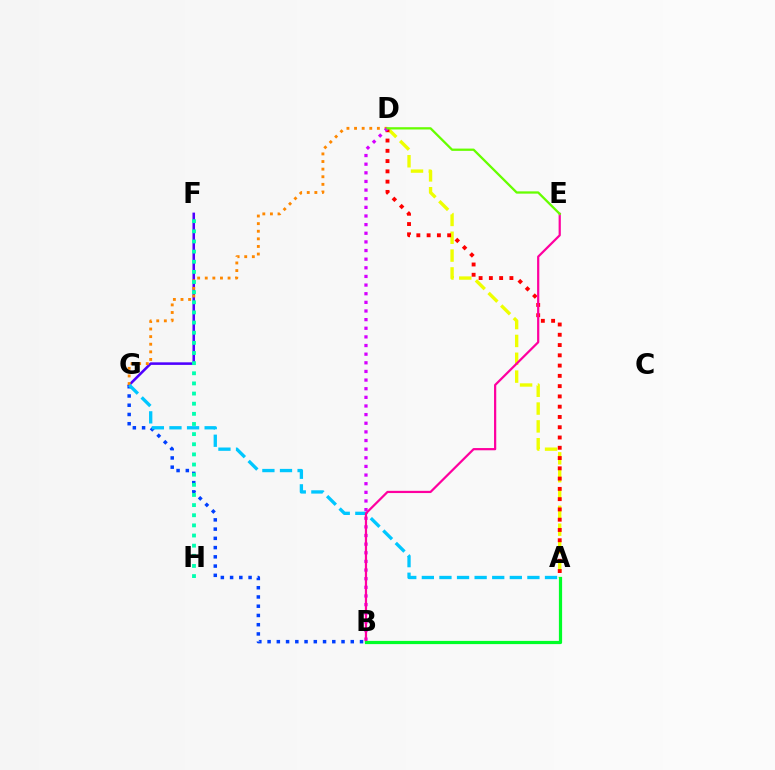{('B', 'G'): [{'color': '#003fff', 'line_style': 'dotted', 'thickness': 2.51}], ('F', 'G'): [{'color': '#4f00ff', 'line_style': 'solid', 'thickness': 1.85}], ('D', 'G'): [{'color': '#ff8800', 'line_style': 'dotted', 'thickness': 2.07}], ('A', 'D'): [{'color': '#eeff00', 'line_style': 'dashed', 'thickness': 2.42}, {'color': '#ff0000', 'line_style': 'dotted', 'thickness': 2.79}], ('F', 'H'): [{'color': '#00ffaf', 'line_style': 'dotted', 'thickness': 2.76}], ('B', 'D'): [{'color': '#d600ff', 'line_style': 'dotted', 'thickness': 2.35}], ('A', 'G'): [{'color': '#00c7ff', 'line_style': 'dashed', 'thickness': 2.39}], ('B', 'E'): [{'color': '#ff00a0', 'line_style': 'solid', 'thickness': 1.6}], ('D', 'E'): [{'color': '#66ff00', 'line_style': 'solid', 'thickness': 1.64}], ('A', 'B'): [{'color': '#00ff27', 'line_style': 'solid', 'thickness': 2.31}]}